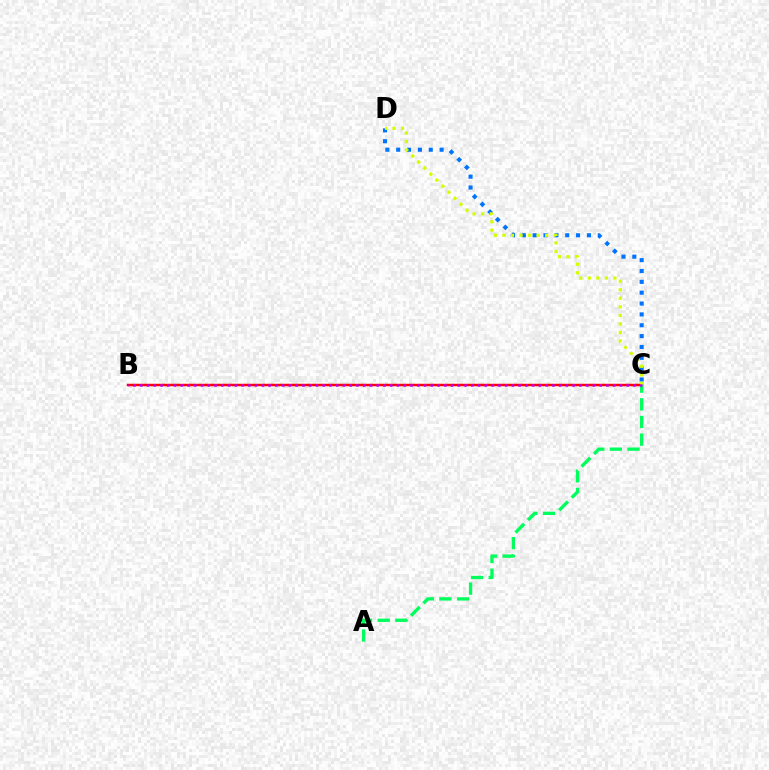{('B', 'C'): [{'color': '#ff0000', 'line_style': 'solid', 'thickness': 1.79}, {'color': '#b900ff', 'line_style': 'dotted', 'thickness': 1.84}], ('C', 'D'): [{'color': '#0074ff', 'line_style': 'dotted', 'thickness': 2.95}, {'color': '#d1ff00', 'line_style': 'dotted', 'thickness': 2.32}], ('A', 'C'): [{'color': '#00ff5c', 'line_style': 'dashed', 'thickness': 2.4}]}